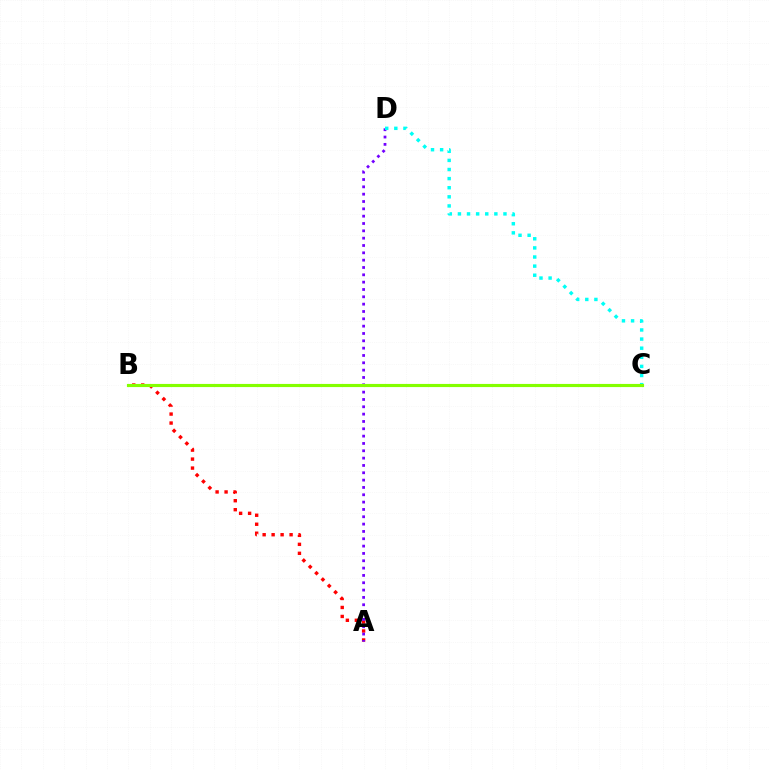{('A', 'B'): [{'color': '#ff0000', 'line_style': 'dotted', 'thickness': 2.44}], ('A', 'D'): [{'color': '#7200ff', 'line_style': 'dotted', 'thickness': 1.99}], ('C', 'D'): [{'color': '#00fff6', 'line_style': 'dotted', 'thickness': 2.47}], ('B', 'C'): [{'color': '#84ff00', 'line_style': 'solid', 'thickness': 2.26}]}